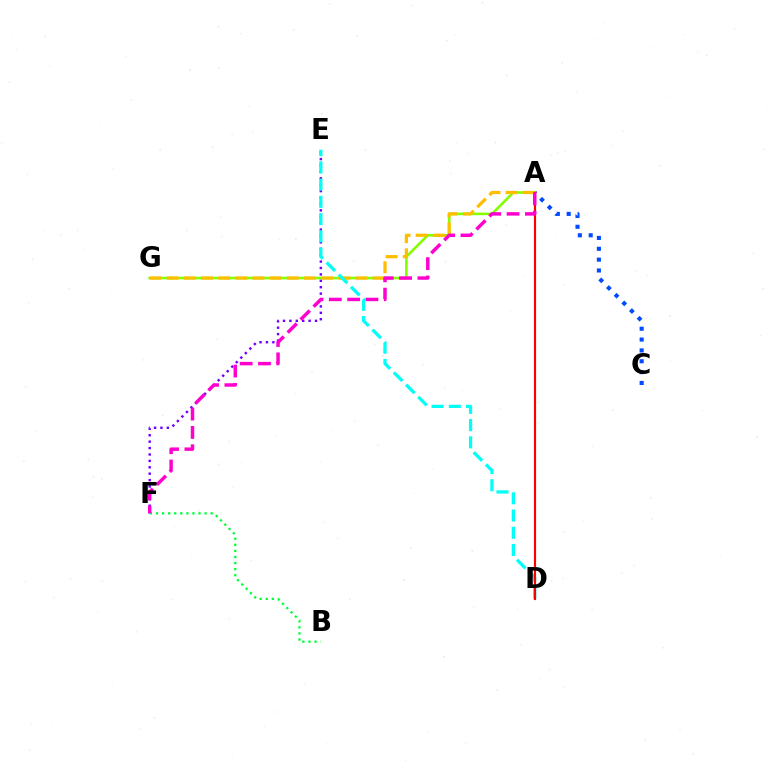{('A', 'G'): [{'color': '#84ff00', 'line_style': 'solid', 'thickness': 1.88}, {'color': '#ffbd00', 'line_style': 'dashed', 'thickness': 2.33}], ('E', 'F'): [{'color': '#7200ff', 'line_style': 'dotted', 'thickness': 1.74}], ('D', 'E'): [{'color': '#00fff6', 'line_style': 'dashed', 'thickness': 2.34}], ('A', 'C'): [{'color': '#004bff', 'line_style': 'dotted', 'thickness': 2.95}], ('A', 'D'): [{'color': '#ff0000', 'line_style': 'solid', 'thickness': 1.56}], ('B', 'F'): [{'color': '#00ff39', 'line_style': 'dotted', 'thickness': 1.65}], ('A', 'F'): [{'color': '#ff00cf', 'line_style': 'dashed', 'thickness': 2.49}]}